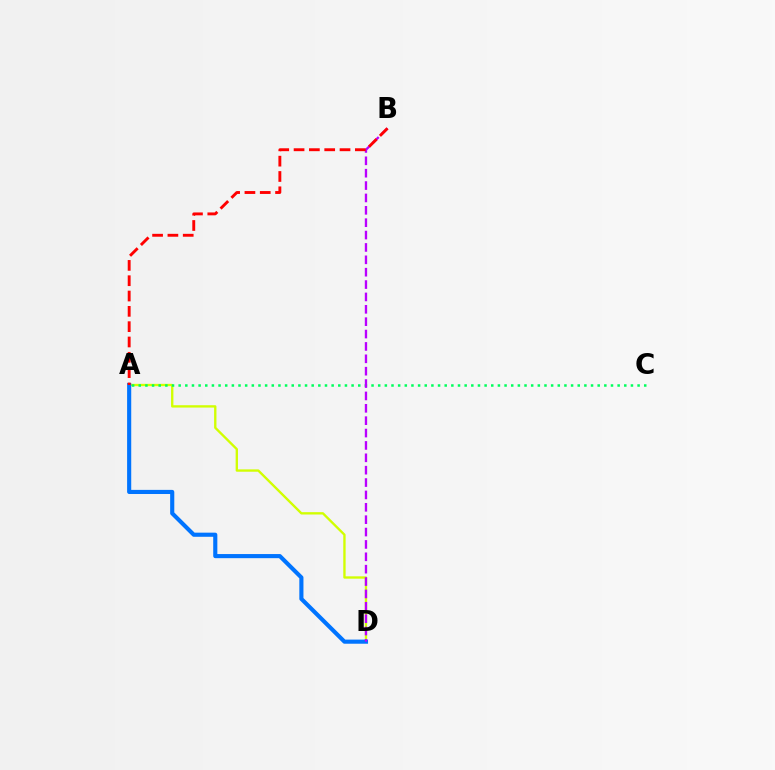{('A', 'D'): [{'color': '#d1ff00', 'line_style': 'solid', 'thickness': 1.69}, {'color': '#0074ff', 'line_style': 'solid', 'thickness': 2.97}], ('A', 'C'): [{'color': '#00ff5c', 'line_style': 'dotted', 'thickness': 1.81}], ('B', 'D'): [{'color': '#b900ff', 'line_style': 'dashed', 'thickness': 1.68}], ('A', 'B'): [{'color': '#ff0000', 'line_style': 'dashed', 'thickness': 2.08}]}